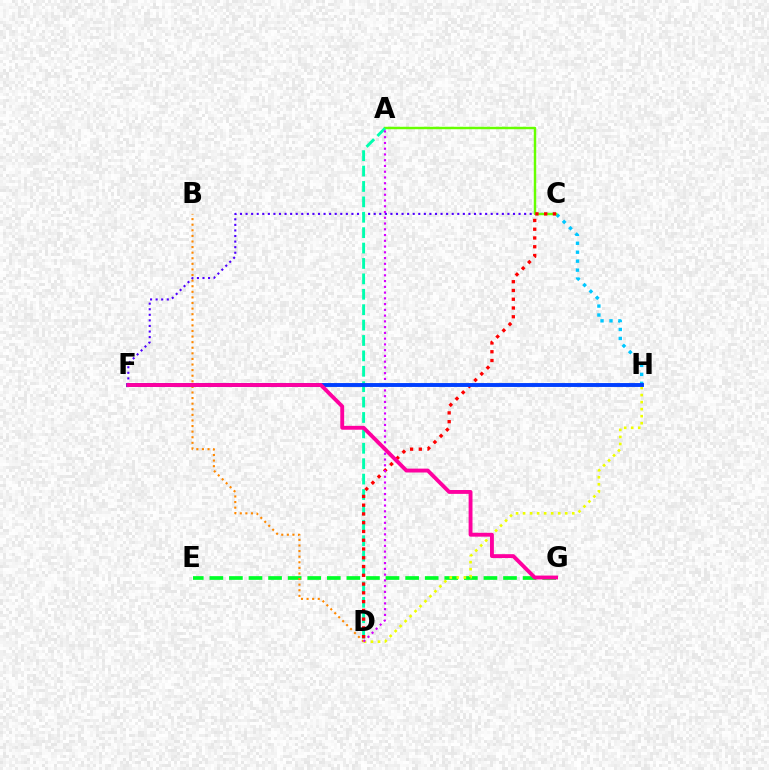{('E', 'G'): [{'color': '#00ff27', 'line_style': 'dashed', 'thickness': 2.66}], ('B', 'D'): [{'color': '#ff8800', 'line_style': 'dotted', 'thickness': 1.52}], ('C', 'H'): [{'color': '#00c7ff', 'line_style': 'dotted', 'thickness': 2.43}], ('C', 'F'): [{'color': '#4f00ff', 'line_style': 'dotted', 'thickness': 1.51}], ('D', 'H'): [{'color': '#eeff00', 'line_style': 'dotted', 'thickness': 1.91}], ('A', 'C'): [{'color': '#66ff00', 'line_style': 'solid', 'thickness': 1.76}], ('A', 'D'): [{'color': '#00ffaf', 'line_style': 'dashed', 'thickness': 2.09}, {'color': '#d600ff', 'line_style': 'dotted', 'thickness': 1.56}], ('C', 'D'): [{'color': '#ff0000', 'line_style': 'dotted', 'thickness': 2.38}], ('F', 'H'): [{'color': '#003fff', 'line_style': 'solid', 'thickness': 2.8}], ('F', 'G'): [{'color': '#ff00a0', 'line_style': 'solid', 'thickness': 2.79}]}